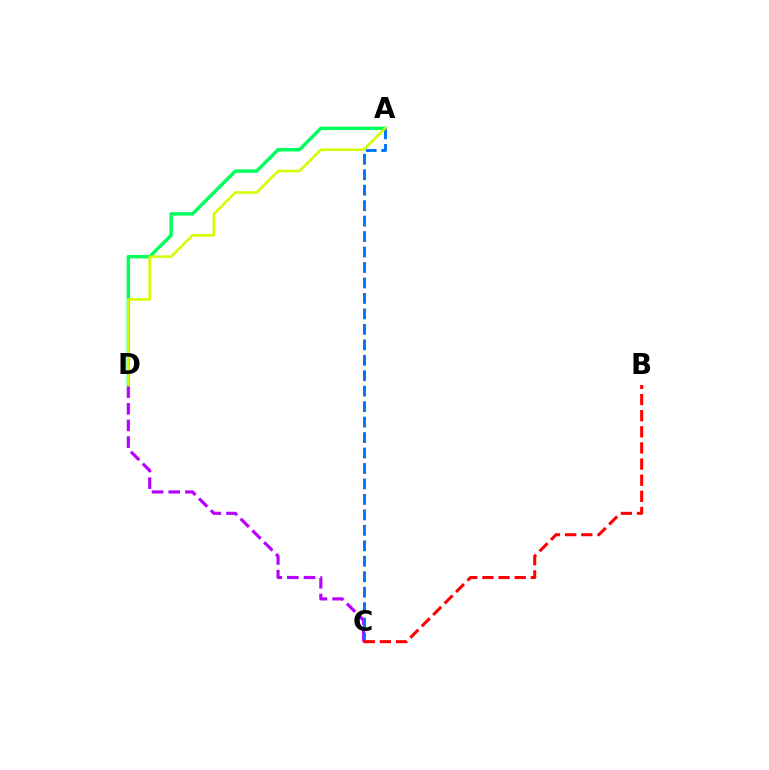{('A', 'D'): [{'color': '#00ff5c', 'line_style': 'solid', 'thickness': 2.47}, {'color': '#d1ff00', 'line_style': 'solid', 'thickness': 1.85}], ('C', 'D'): [{'color': '#b900ff', 'line_style': 'dashed', 'thickness': 2.26}], ('A', 'C'): [{'color': '#0074ff', 'line_style': 'dashed', 'thickness': 2.1}], ('B', 'C'): [{'color': '#ff0000', 'line_style': 'dashed', 'thickness': 2.19}]}